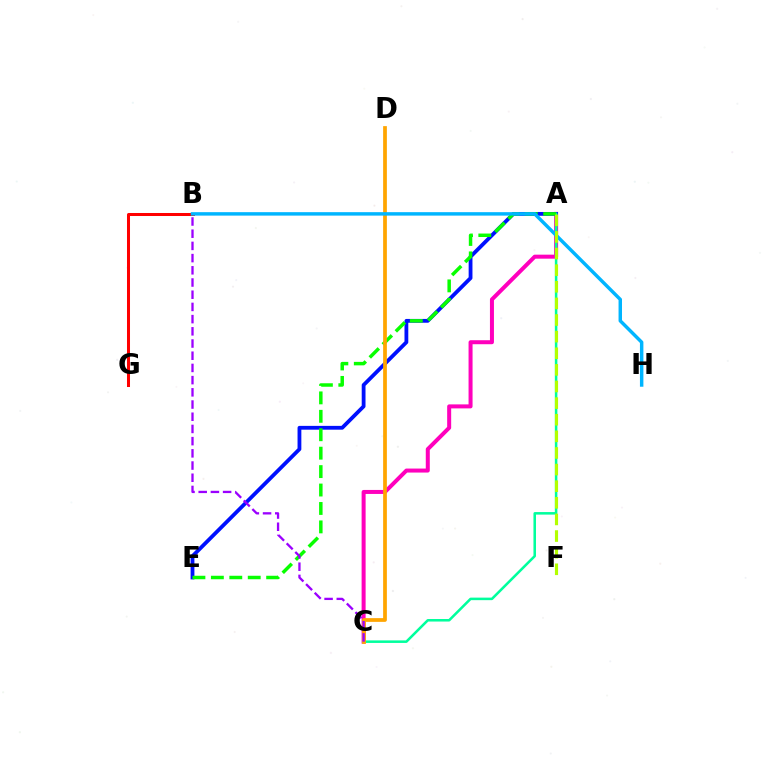{('A', 'C'): [{'color': '#ff00bd', 'line_style': 'solid', 'thickness': 2.88}, {'color': '#00ff9d', 'line_style': 'solid', 'thickness': 1.83}], ('A', 'E'): [{'color': '#0010ff', 'line_style': 'solid', 'thickness': 2.74}, {'color': '#08ff00', 'line_style': 'dashed', 'thickness': 2.5}], ('B', 'G'): [{'color': '#ff0000', 'line_style': 'solid', 'thickness': 2.17}], ('C', 'D'): [{'color': '#ffa500', 'line_style': 'solid', 'thickness': 2.69}], ('B', 'C'): [{'color': '#9b00ff', 'line_style': 'dashed', 'thickness': 1.66}], ('B', 'H'): [{'color': '#00b5ff', 'line_style': 'solid', 'thickness': 2.49}], ('A', 'F'): [{'color': '#b3ff00', 'line_style': 'dashed', 'thickness': 2.26}]}